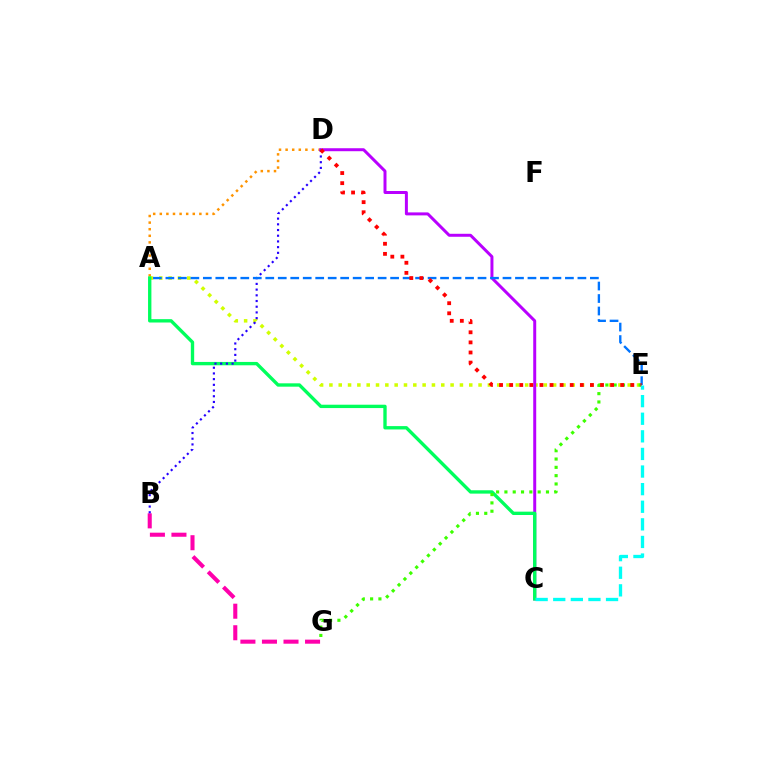{('A', 'D'): [{'color': '#ff9400', 'line_style': 'dotted', 'thickness': 1.79}], ('A', 'E'): [{'color': '#d1ff00', 'line_style': 'dotted', 'thickness': 2.53}, {'color': '#0074ff', 'line_style': 'dashed', 'thickness': 1.7}], ('C', 'D'): [{'color': '#b900ff', 'line_style': 'solid', 'thickness': 2.15}], ('A', 'C'): [{'color': '#00ff5c', 'line_style': 'solid', 'thickness': 2.41}], ('E', 'G'): [{'color': '#3dff00', 'line_style': 'dotted', 'thickness': 2.26}], ('B', 'G'): [{'color': '#ff00ac', 'line_style': 'dashed', 'thickness': 2.93}], ('B', 'D'): [{'color': '#2500ff', 'line_style': 'dotted', 'thickness': 1.55}], ('D', 'E'): [{'color': '#ff0000', 'line_style': 'dotted', 'thickness': 2.74}], ('C', 'E'): [{'color': '#00fff6', 'line_style': 'dashed', 'thickness': 2.39}]}